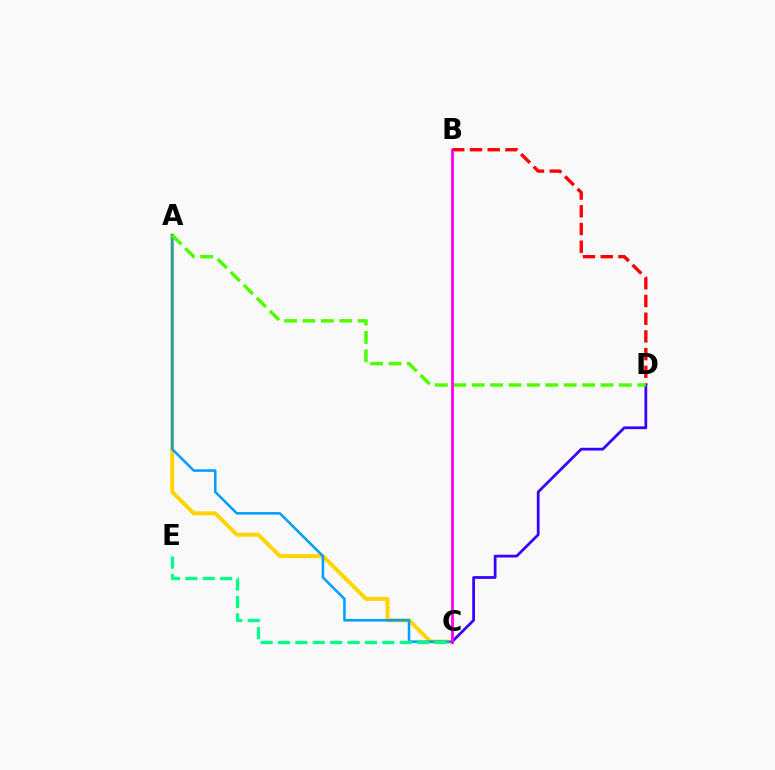{('A', 'C'): [{'color': '#ffd500', 'line_style': 'solid', 'thickness': 2.84}, {'color': '#009eff', 'line_style': 'solid', 'thickness': 1.83}], ('B', 'D'): [{'color': '#ff0000', 'line_style': 'dashed', 'thickness': 2.41}], ('C', 'E'): [{'color': '#00ff86', 'line_style': 'dashed', 'thickness': 2.36}], ('C', 'D'): [{'color': '#3700ff', 'line_style': 'solid', 'thickness': 1.97}], ('A', 'D'): [{'color': '#4fff00', 'line_style': 'dashed', 'thickness': 2.5}], ('B', 'C'): [{'color': '#ff00ed', 'line_style': 'solid', 'thickness': 2.03}]}